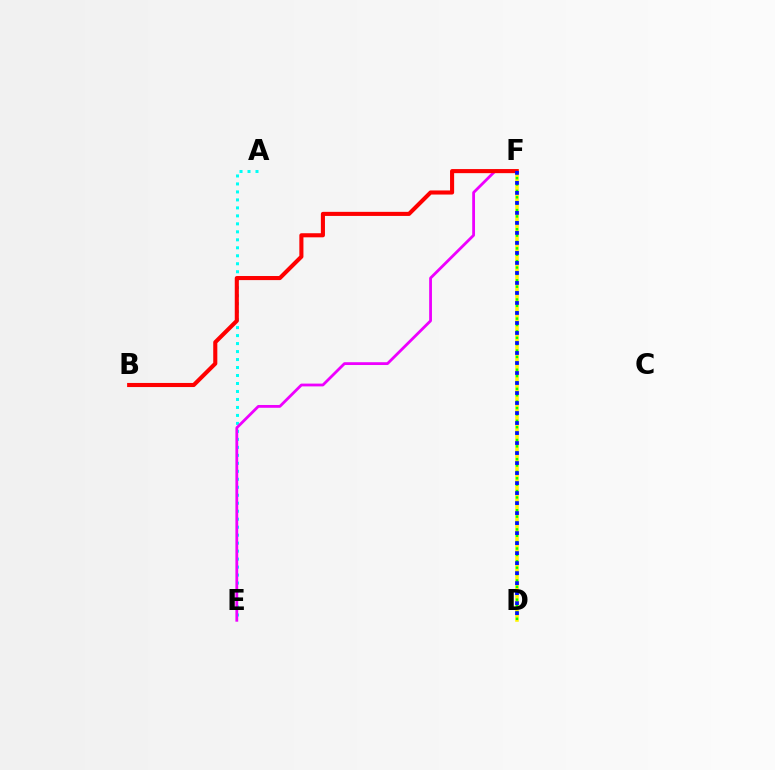{('A', 'E'): [{'color': '#00fff6', 'line_style': 'dotted', 'thickness': 2.17}], ('D', 'F'): [{'color': '#fcf500', 'line_style': 'solid', 'thickness': 2.56}, {'color': '#08ff00', 'line_style': 'dotted', 'thickness': 1.74}, {'color': '#0010ff', 'line_style': 'dotted', 'thickness': 2.72}], ('E', 'F'): [{'color': '#ee00ff', 'line_style': 'solid', 'thickness': 2.02}], ('B', 'F'): [{'color': '#ff0000', 'line_style': 'solid', 'thickness': 2.94}]}